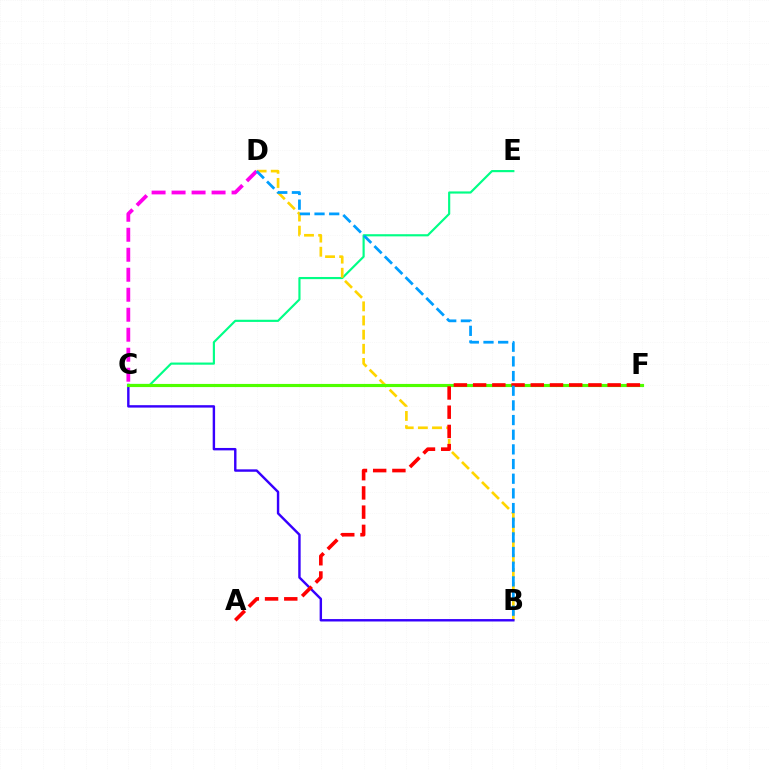{('C', 'E'): [{'color': '#00ff86', 'line_style': 'solid', 'thickness': 1.56}], ('B', 'D'): [{'color': '#ffd500', 'line_style': 'dashed', 'thickness': 1.92}, {'color': '#009eff', 'line_style': 'dashed', 'thickness': 1.99}], ('B', 'C'): [{'color': '#3700ff', 'line_style': 'solid', 'thickness': 1.74}], ('C', 'D'): [{'color': '#ff00ed', 'line_style': 'dashed', 'thickness': 2.72}], ('C', 'F'): [{'color': '#4fff00', 'line_style': 'solid', 'thickness': 2.26}], ('A', 'F'): [{'color': '#ff0000', 'line_style': 'dashed', 'thickness': 2.61}]}